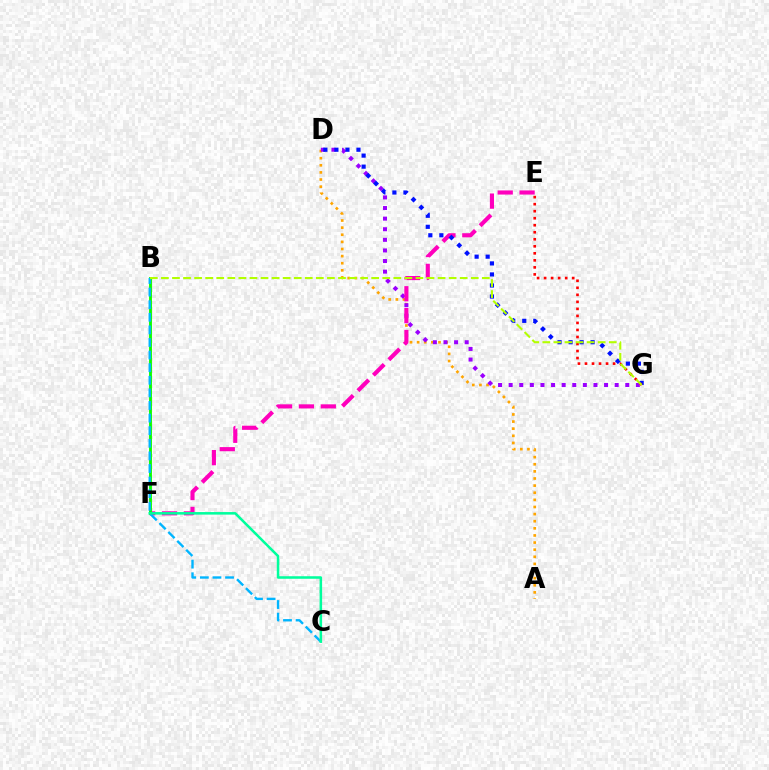{('A', 'D'): [{'color': '#ffa500', 'line_style': 'dotted', 'thickness': 1.93}], ('D', 'G'): [{'color': '#9b00ff', 'line_style': 'dotted', 'thickness': 2.88}, {'color': '#0010ff', 'line_style': 'dotted', 'thickness': 3.0}], ('E', 'F'): [{'color': '#ff00bd', 'line_style': 'dashed', 'thickness': 2.97}], ('B', 'F'): [{'color': '#08ff00', 'line_style': 'solid', 'thickness': 2.05}], ('B', 'C'): [{'color': '#00b5ff', 'line_style': 'dashed', 'thickness': 1.71}], ('E', 'G'): [{'color': '#ff0000', 'line_style': 'dotted', 'thickness': 1.91}], ('C', 'F'): [{'color': '#00ff9d', 'line_style': 'solid', 'thickness': 1.83}], ('B', 'G'): [{'color': '#b3ff00', 'line_style': 'dashed', 'thickness': 1.5}]}